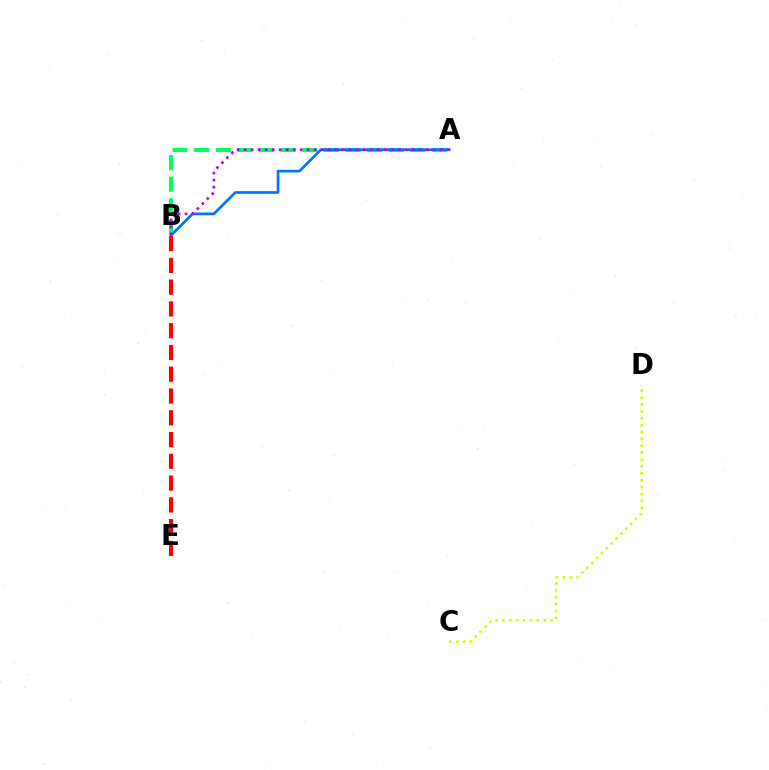{('C', 'D'): [{'color': '#d1ff00', 'line_style': 'dotted', 'thickness': 1.87}], ('A', 'B'): [{'color': '#00ff5c', 'line_style': 'dashed', 'thickness': 2.94}, {'color': '#0074ff', 'line_style': 'solid', 'thickness': 1.95}, {'color': '#b900ff', 'line_style': 'dotted', 'thickness': 1.9}], ('B', 'E'): [{'color': '#ff0000', 'line_style': 'dashed', 'thickness': 2.96}]}